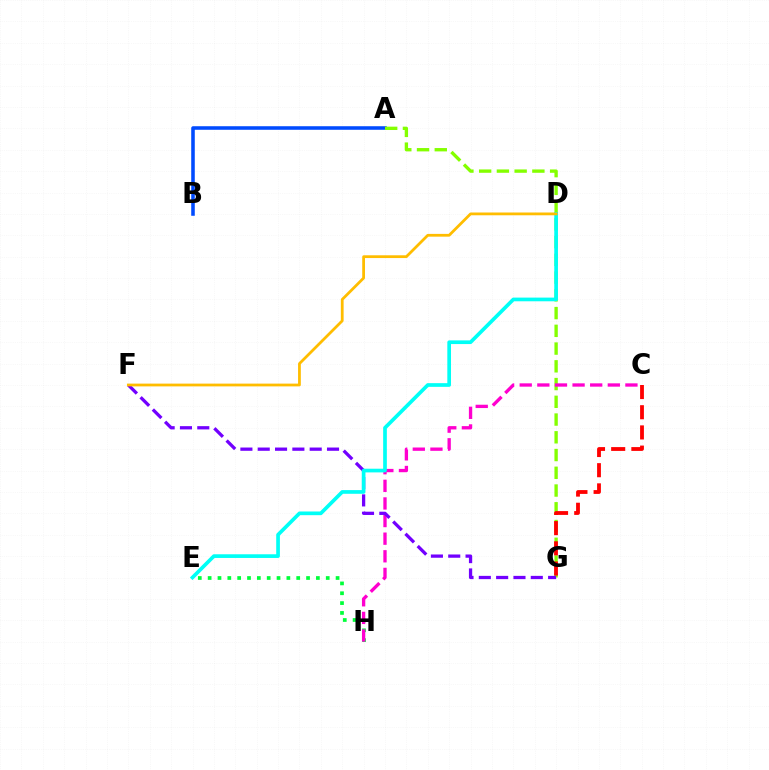{('A', 'B'): [{'color': '#004bff', 'line_style': 'solid', 'thickness': 2.56}], ('E', 'H'): [{'color': '#00ff39', 'line_style': 'dotted', 'thickness': 2.67}], ('A', 'G'): [{'color': '#84ff00', 'line_style': 'dashed', 'thickness': 2.41}], ('C', 'H'): [{'color': '#ff00cf', 'line_style': 'dashed', 'thickness': 2.39}], ('F', 'G'): [{'color': '#7200ff', 'line_style': 'dashed', 'thickness': 2.35}], ('C', 'G'): [{'color': '#ff0000', 'line_style': 'dashed', 'thickness': 2.74}], ('D', 'E'): [{'color': '#00fff6', 'line_style': 'solid', 'thickness': 2.65}], ('D', 'F'): [{'color': '#ffbd00', 'line_style': 'solid', 'thickness': 2.0}]}